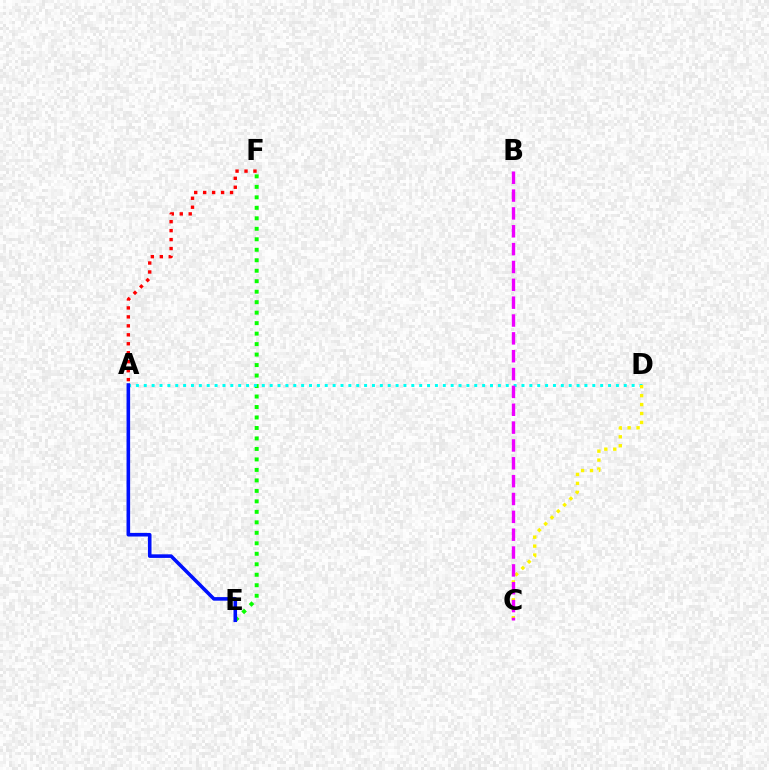{('E', 'F'): [{'color': '#08ff00', 'line_style': 'dotted', 'thickness': 2.85}], ('A', 'F'): [{'color': '#ff0000', 'line_style': 'dotted', 'thickness': 2.43}], ('A', 'D'): [{'color': '#00fff6', 'line_style': 'dotted', 'thickness': 2.14}], ('C', 'D'): [{'color': '#fcf500', 'line_style': 'dotted', 'thickness': 2.43}], ('A', 'E'): [{'color': '#0010ff', 'line_style': 'solid', 'thickness': 2.58}], ('B', 'C'): [{'color': '#ee00ff', 'line_style': 'dashed', 'thickness': 2.42}]}